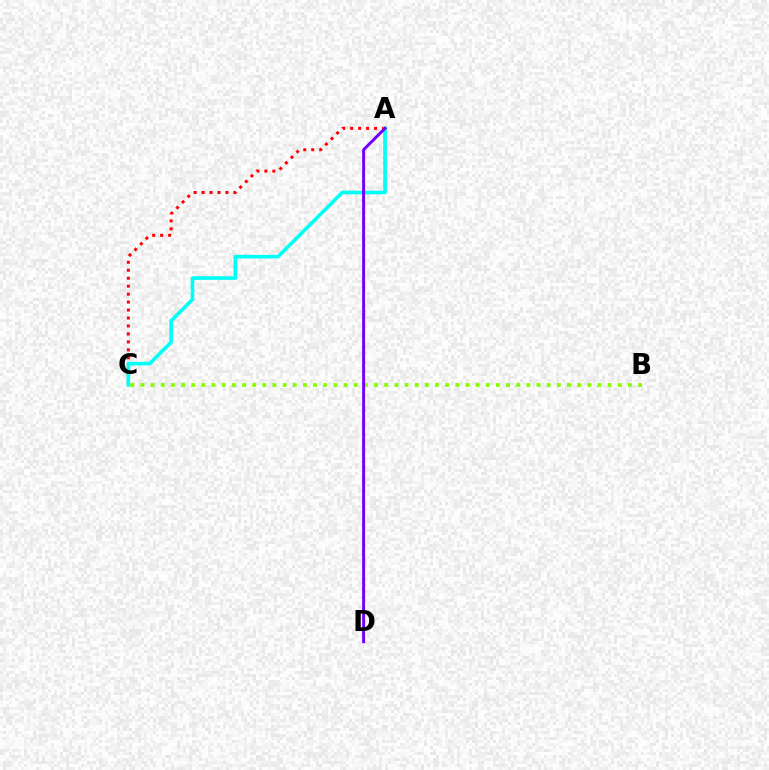{('A', 'C'): [{'color': '#ff0000', 'line_style': 'dotted', 'thickness': 2.16}, {'color': '#00fff6', 'line_style': 'solid', 'thickness': 2.61}], ('B', 'C'): [{'color': '#84ff00', 'line_style': 'dotted', 'thickness': 2.76}], ('A', 'D'): [{'color': '#7200ff', 'line_style': 'solid', 'thickness': 2.13}]}